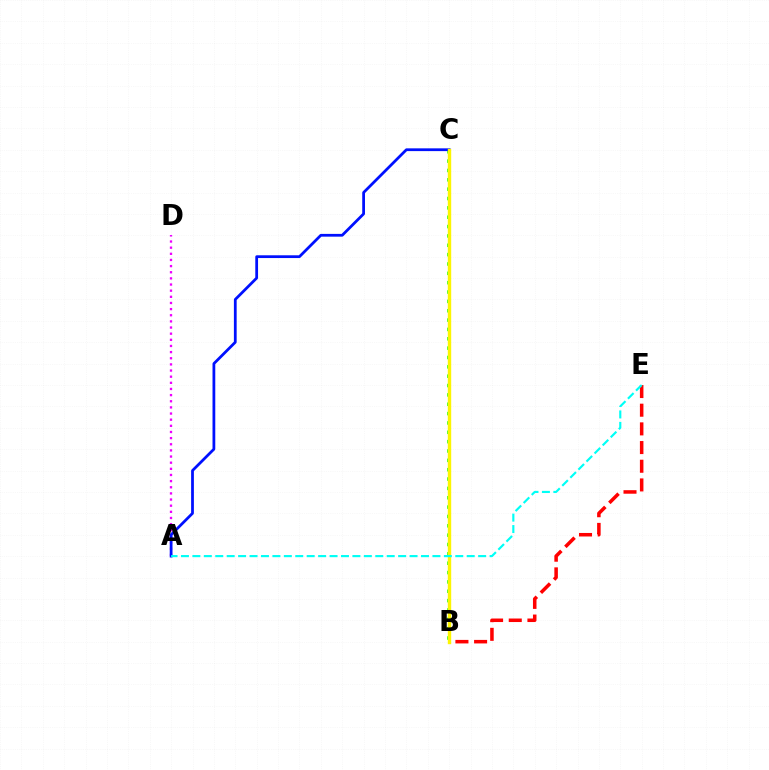{('B', 'C'): [{'color': '#08ff00', 'line_style': 'dotted', 'thickness': 2.54}, {'color': '#fcf500', 'line_style': 'solid', 'thickness': 2.45}], ('A', 'D'): [{'color': '#ee00ff', 'line_style': 'dotted', 'thickness': 1.67}], ('B', 'E'): [{'color': '#ff0000', 'line_style': 'dashed', 'thickness': 2.54}], ('A', 'C'): [{'color': '#0010ff', 'line_style': 'solid', 'thickness': 1.99}], ('A', 'E'): [{'color': '#00fff6', 'line_style': 'dashed', 'thickness': 1.55}]}